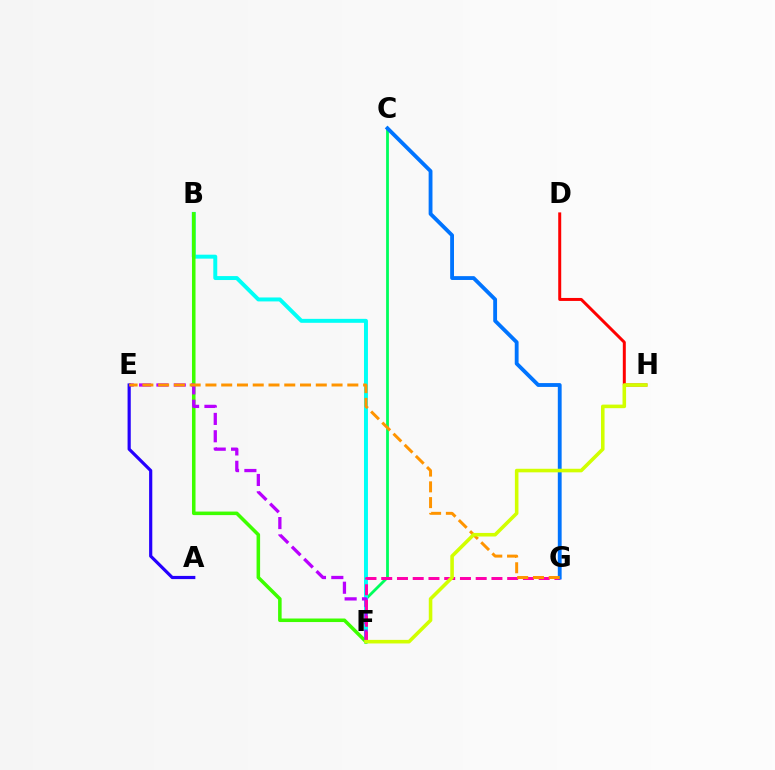{('C', 'F'): [{'color': '#00ff5c', 'line_style': 'solid', 'thickness': 2.01}], ('B', 'F'): [{'color': '#00fff6', 'line_style': 'solid', 'thickness': 2.85}, {'color': '#3dff00', 'line_style': 'solid', 'thickness': 2.55}], ('D', 'H'): [{'color': '#ff0000', 'line_style': 'solid', 'thickness': 2.15}], ('E', 'F'): [{'color': '#b900ff', 'line_style': 'dashed', 'thickness': 2.36}], ('F', 'G'): [{'color': '#ff00ac', 'line_style': 'dashed', 'thickness': 2.14}], ('C', 'G'): [{'color': '#0074ff', 'line_style': 'solid', 'thickness': 2.76}], ('A', 'E'): [{'color': '#2500ff', 'line_style': 'solid', 'thickness': 2.29}], ('E', 'G'): [{'color': '#ff9400', 'line_style': 'dashed', 'thickness': 2.14}], ('F', 'H'): [{'color': '#d1ff00', 'line_style': 'solid', 'thickness': 2.57}]}